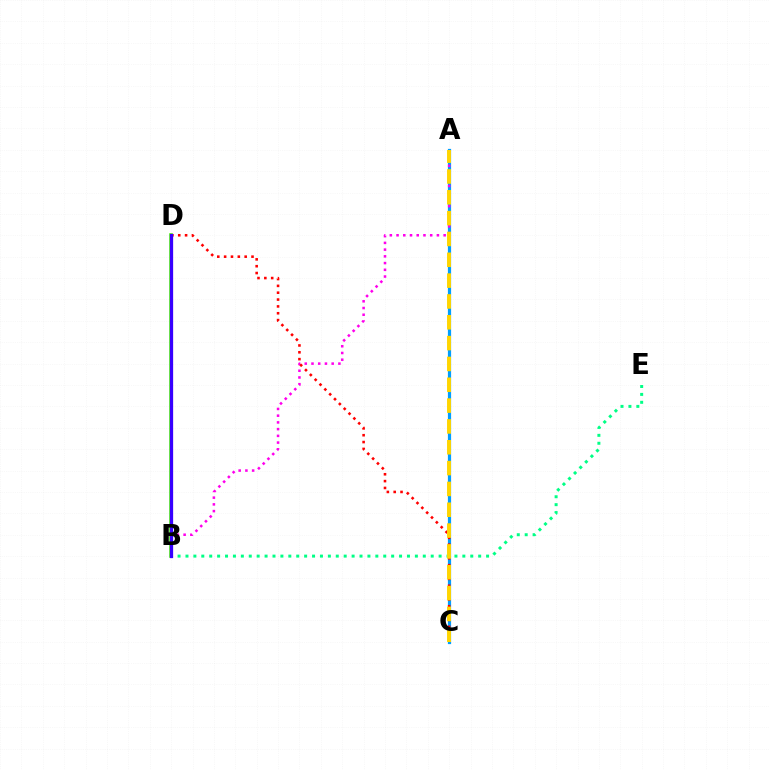{('A', 'C'): [{'color': '#009eff', 'line_style': 'solid', 'thickness': 2.31}, {'color': '#ffd500', 'line_style': 'dashed', 'thickness': 2.83}], ('A', 'B'): [{'color': '#ff00ed', 'line_style': 'dotted', 'thickness': 1.83}], ('C', 'D'): [{'color': '#ff0000', 'line_style': 'dotted', 'thickness': 1.86}], ('B', 'D'): [{'color': '#4fff00', 'line_style': 'solid', 'thickness': 2.57}, {'color': '#3700ff', 'line_style': 'solid', 'thickness': 2.35}], ('B', 'E'): [{'color': '#00ff86', 'line_style': 'dotted', 'thickness': 2.15}]}